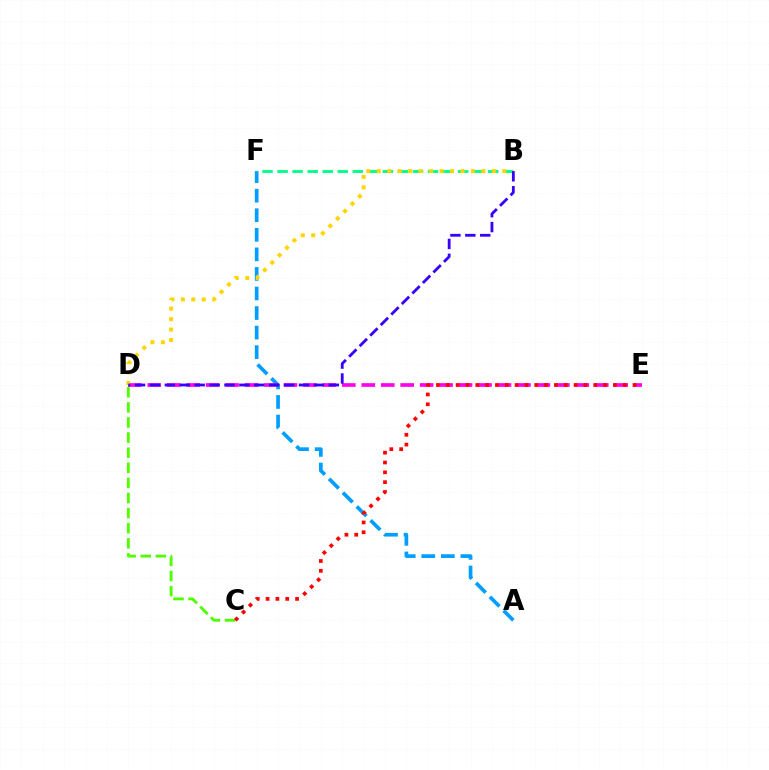{('A', 'F'): [{'color': '#009eff', 'line_style': 'dashed', 'thickness': 2.66}], ('D', 'E'): [{'color': '#ff00ed', 'line_style': 'dashed', 'thickness': 2.64}], ('C', 'D'): [{'color': '#4fff00', 'line_style': 'dashed', 'thickness': 2.05}], ('B', 'F'): [{'color': '#00ff86', 'line_style': 'dashed', 'thickness': 2.04}], ('B', 'D'): [{'color': '#ffd500', 'line_style': 'dotted', 'thickness': 2.84}, {'color': '#3700ff', 'line_style': 'dashed', 'thickness': 2.02}], ('C', 'E'): [{'color': '#ff0000', 'line_style': 'dotted', 'thickness': 2.67}]}